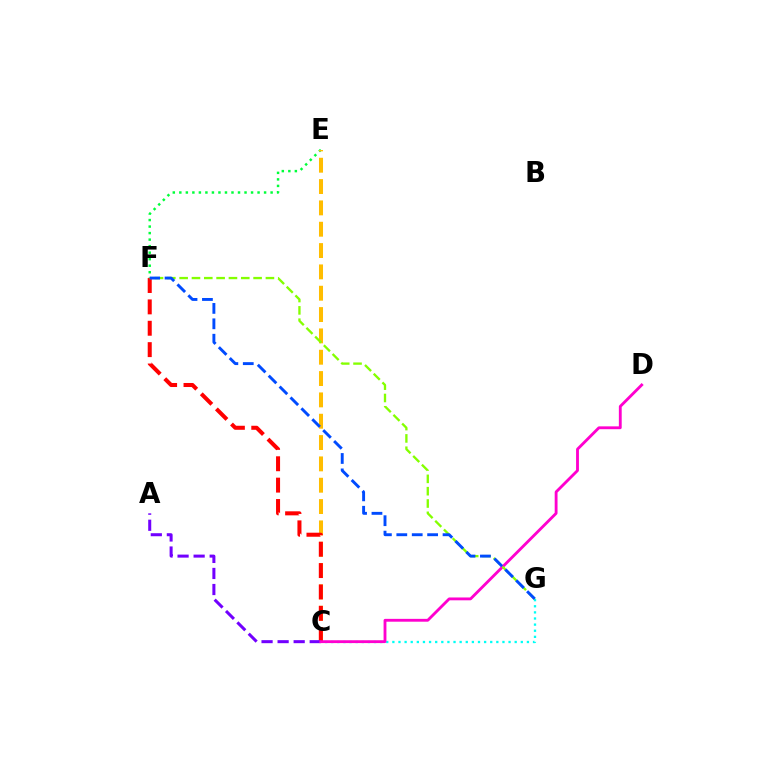{('C', 'G'): [{'color': '#00fff6', 'line_style': 'dotted', 'thickness': 1.66}], ('E', 'F'): [{'color': '#00ff39', 'line_style': 'dotted', 'thickness': 1.77}], ('C', 'E'): [{'color': '#ffbd00', 'line_style': 'dashed', 'thickness': 2.9}], ('C', 'F'): [{'color': '#ff0000', 'line_style': 'dashed', 'thickness': 2.9}], ('A', 'C'): [{'color': '#7200ff', 'line_style': 'dashed', 'thickness': 2.18}], ('C', 'D'): [{'color': '#ff00cf', 'line_style': 'solid', 'thickness': 2.05}], ('F', 'G'): [{'color': '#84ff00', 'line_style': 'dashed', 'thickness': 1.67}, {'color': '#004bff', 'line_style': 'dashed', 'thickness': 2.09}]}